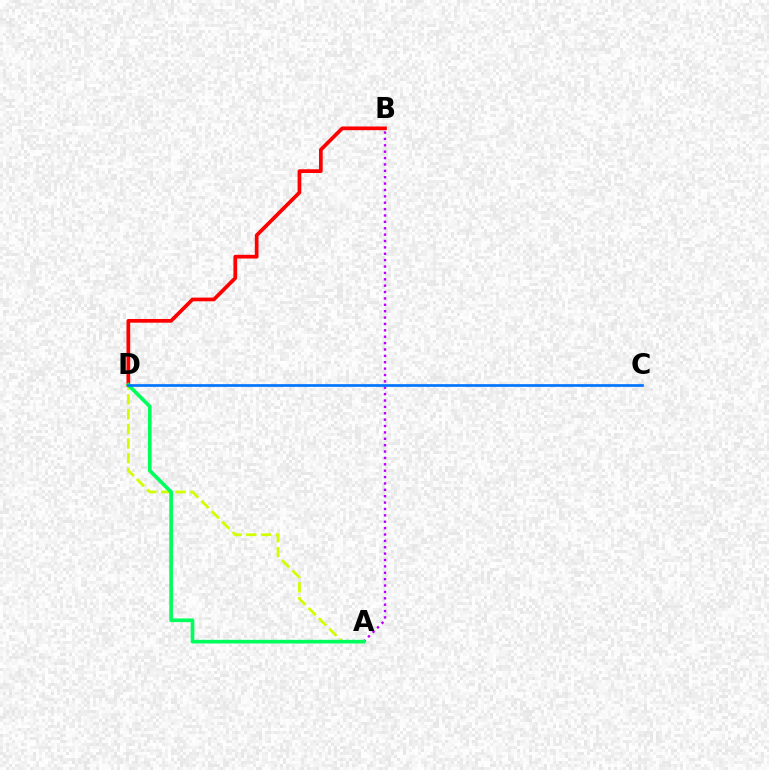{('A', 'D'): [{'color': '#d1ff00', 'line_style': 'dashed', 'thickness': 2.0}, {'color': '#00ff5c', 'line_style': 'solid', 'thickness': 2.64}], ('A', 'B'): [{'color': '#b900ff', 'line_style': 'dotted', 'thickness': 1.73}], ('B', 'D'): [{'color': '#ff0000', 'line_style': 'solid', 'thickness': 2.67}], ('C', 'D'): [{'color': '#0074ff', 'line_style': 'solid', 'thickness': 1.93}]}